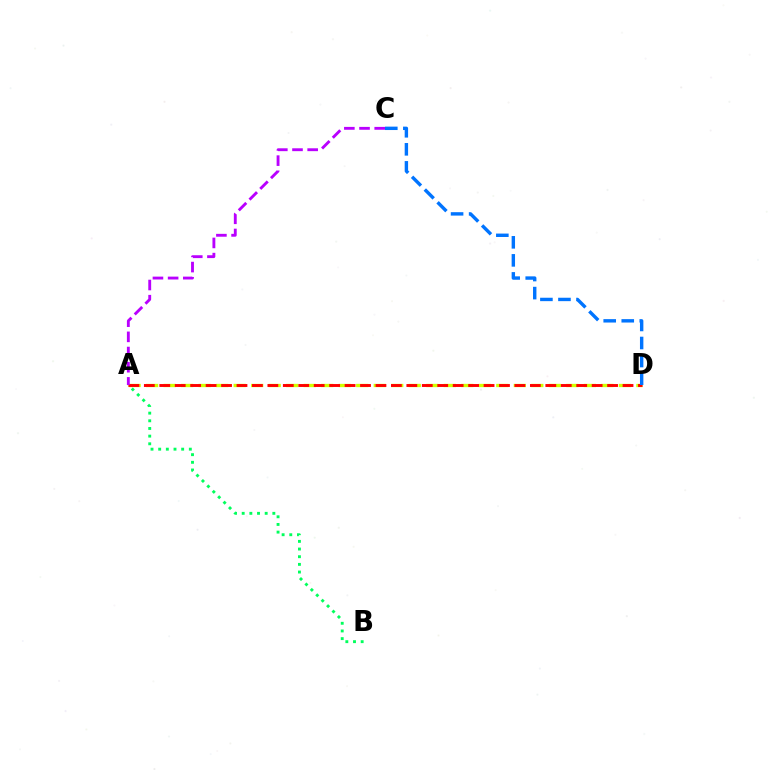{('A', 'D'): [{'color': '#d1ff00', 'line_style': 'dashed', 'thickness': 2.38}, {'color': '#ff0000', 'line_style': 'dashed', 'thickness': 2.1}], ('A', 'B'): [{'color': '#00ff5c', 'line_style': 'dotted', 'thickness': 2.08}], ('C', 'D'): [{'color': '#0074ff', 'line_style': 'dashed', 'thickness': 2.45}], ('A', 'C'): [{'color': '#b900ff', 'line_style': 'dashed', 'thickness': 2.06}]}